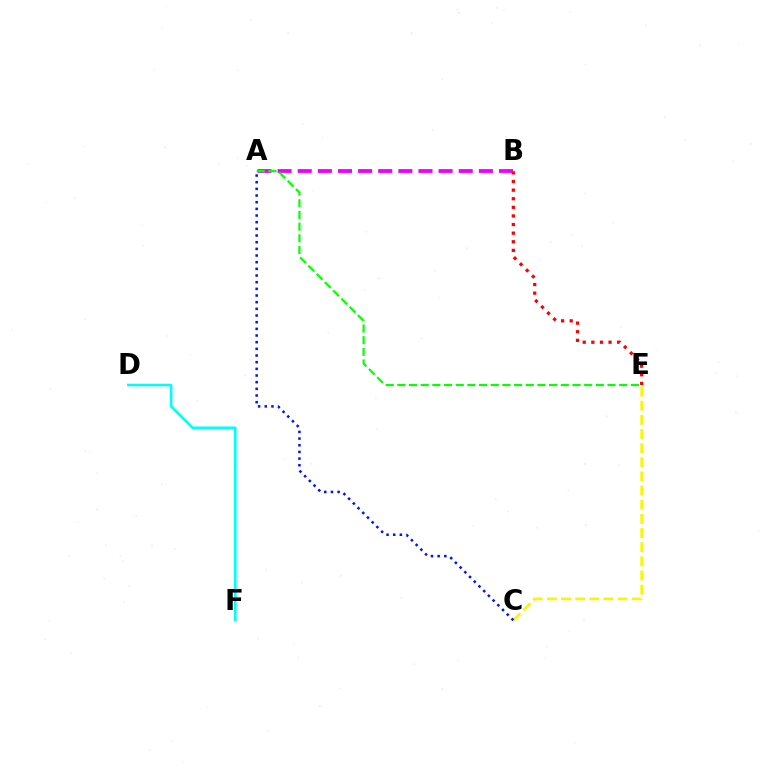{('D', 'F'): [{'color': '#00fff6', 'line_style': 'solid', 'thickness': 1.85}], ('A', 'B'): [{'color': '#ee00ff', 'line_style': 'dashed', 'thickness': 2.73}], ('B', 'E'): [{'color': '#ff0000', 'line_style': 'dotted', 'thickness': 2.34}], ('C', 'E'): [{'color': '#fcf500', 'line_style': 'dashed', 'thickness': 1.92}], ('A', 'C'): [{'color': '#0010ff', 'line_style': 'dotted', 'thickness': 1.81}], ('A', 'E'): [{'color': '#08ff00', 'line_style': 'dashed', 'thickness': 1.59}]}